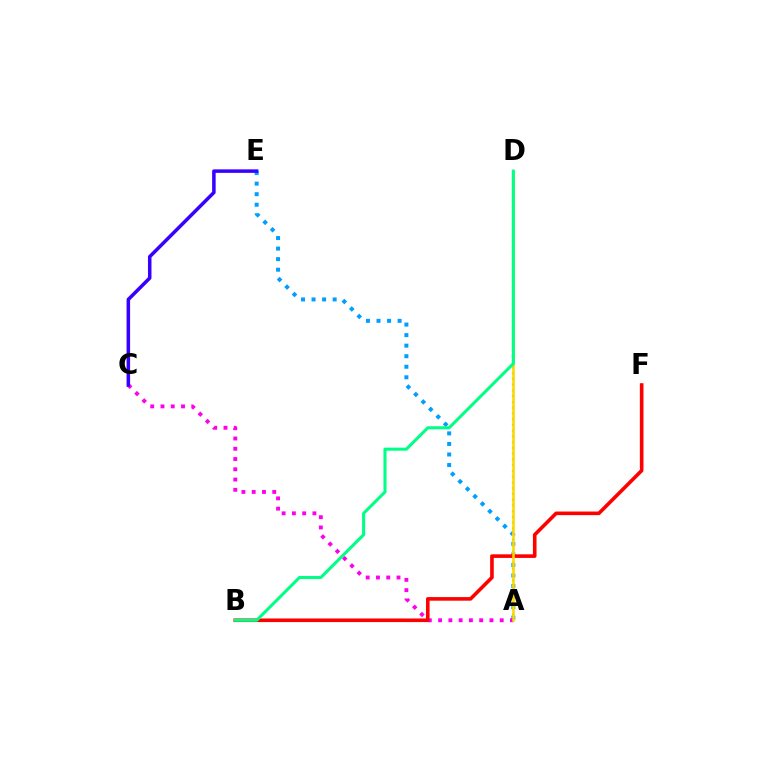{('A', 'E'): [{'color': '#009eff', 'line_style': 'dotted', 'thickness': 2.86}], ('A', 'D'): [{'color': '#4fff00', 'line_style': 'dotted', 'thickness': 1.56}, {'color': '#ffd500', 'line_style': 'solid', 'thickness': 1.83}], ('A', 'C'): [{'color': '#ff00ed', 'line_style': 'dotted', 'thickness': 2.79}], ('B', 'F'): [{'color': '#ff0000', 'line_style': 'solid', 'thickness': 2.6}], ('B', 'D'): [{'color': '#00ff86', 'line_style': 'solid', 'thickness': 2.2}], ('C', 'E'): [{'color': '#3700ff', 'line_style': 'solid', 'thickness': 2.53}]}